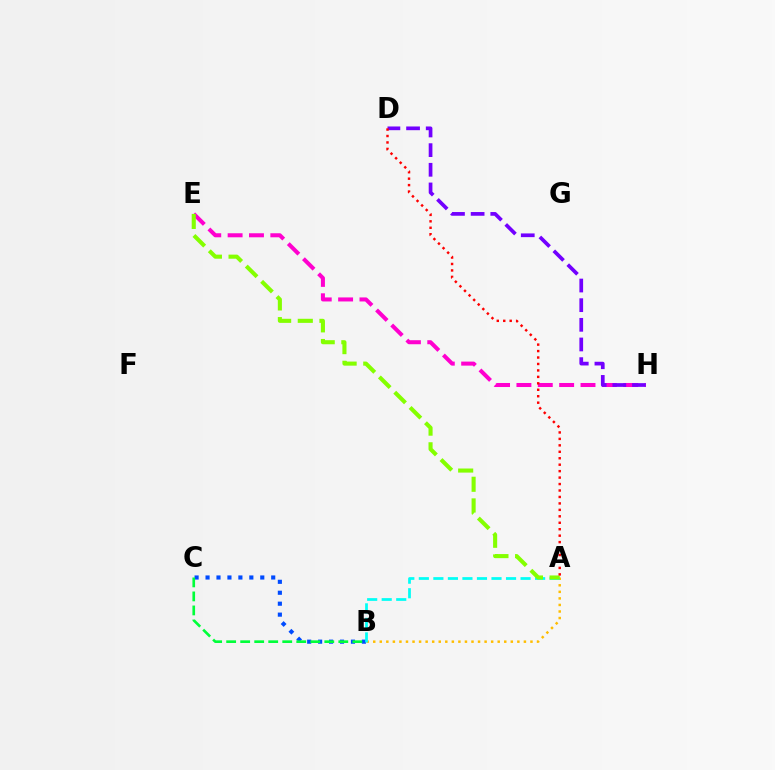{('E', 'H'): [{'color': '#ff00cf', 'line_style': 'dashed', 'thickness': 2.9}], ('D', 'H'): [{'color': '#7200ff', 'line_style': 'dashed', 'thickness': 2.67}], ('A', 'B'): [{'color': '#ffbd00', 'line_style': 'dotted', 'thickness': 1.78}, {'color': '#00fff6', 'line_style': 'dashed', 'thickness': 1.97}], ('B', 'C'): [{'color': '#004bff', 'line_style': 'dotted', 'thickness': 2.97}, {'color': '#00ff39', 'line_style': 'dashed', 'thickness': 1.9}], ('A', 'E'): [{'color': '#84ff00', 'line_style': 'dashed', 'thickness': 2.94}], ('A', 'D'): [{'color': '#ff0000', 'line_style': 'dotted', 'thickness': 1.75}]}